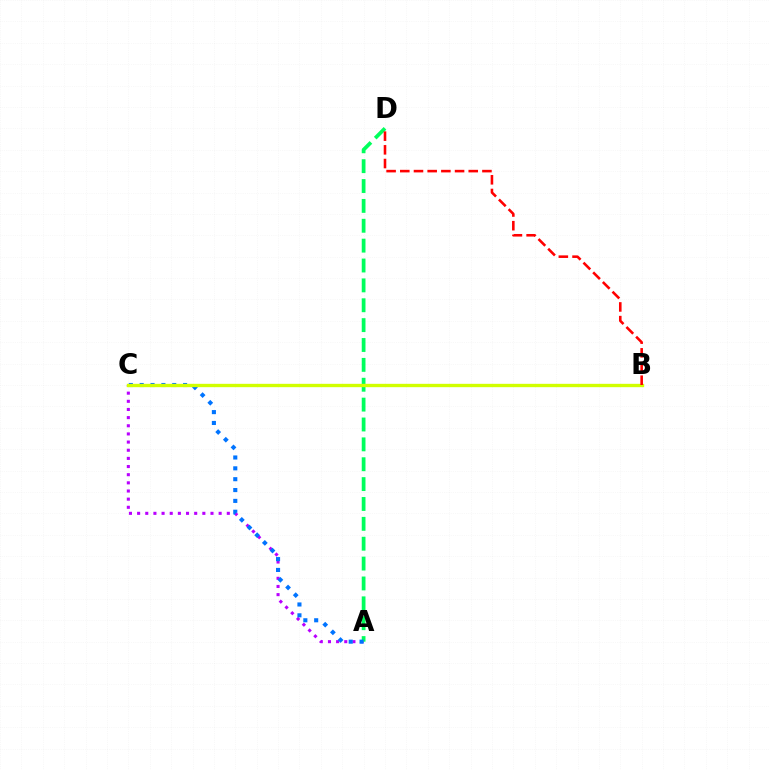{('A', 'C'): [{'color': '#b900ff', 'line_style': 'dotted', 'thickness': 2.22}, {'color': '#0074ff', 'line_style': 'dotted', 'thickness': 2.95}], ('A', 'D'): [{'color': '#00ff5c', 'line_style': 'dashed', 'thickness': 2.7}], ('B', 'C'): [{'color': '#d1ff00', 'line_style': 'solid', 'thickness': 2.42}], ('B', 'D'): [{'color': '#ff0000', 'line_style': 'dashed', 'thickness': 1.86}]}